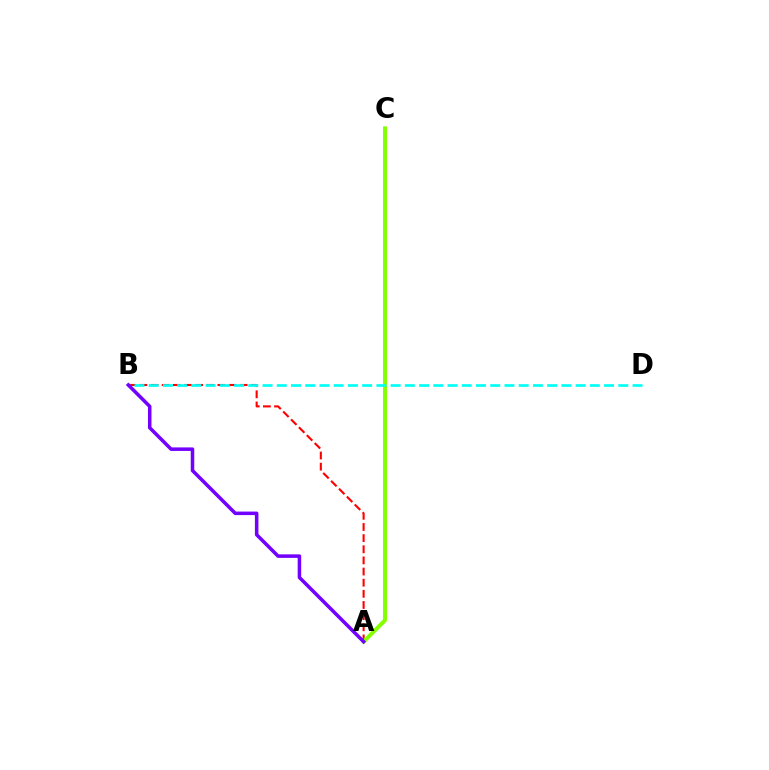{('A', 'B'): [{'color': '#ff0000', 'line_style': 'dashed', 'thickness': 1.51}, {'color': '#7200ff', 'line_style': 'solid', 'thickness': 2.54}], ('A', 'C'): [{'color': '#84ff00', 'line_style': 'solid', 'thickness': 2.85}], ('B', 'D'): [{'color': '#00fff6', 'line_style': 'dashed', 'thickness': 1.93}]}